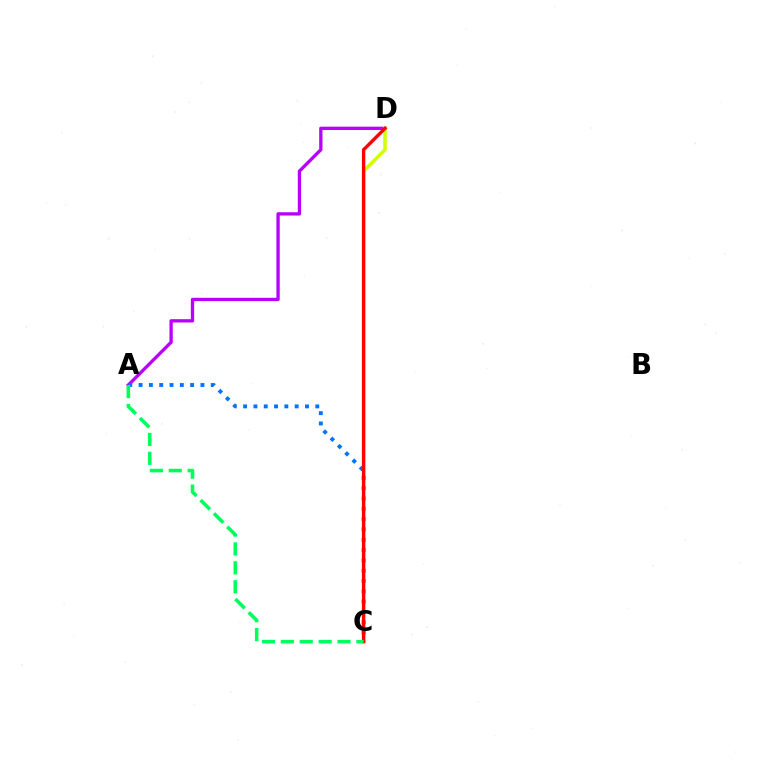{('A', 'D'): [{'color': '#b900ff', 'line_style': 'solid', 'thickness': 2.39}], ('C', 'D'): [{'color': '#d1ff00', 'line_style': 'solid', 'thickness': 2.53}, {'color': '#ff0000', 'line_style': 'solid', 'thickness': 2.42}], ('A', 'C'): [{'color': '#0074ff', 'line_style': 'dotted', 'thickness': 2.8}, {'color': '#00ff5c', 'line_style': 'dashed', 'thickness': 2.57}]}